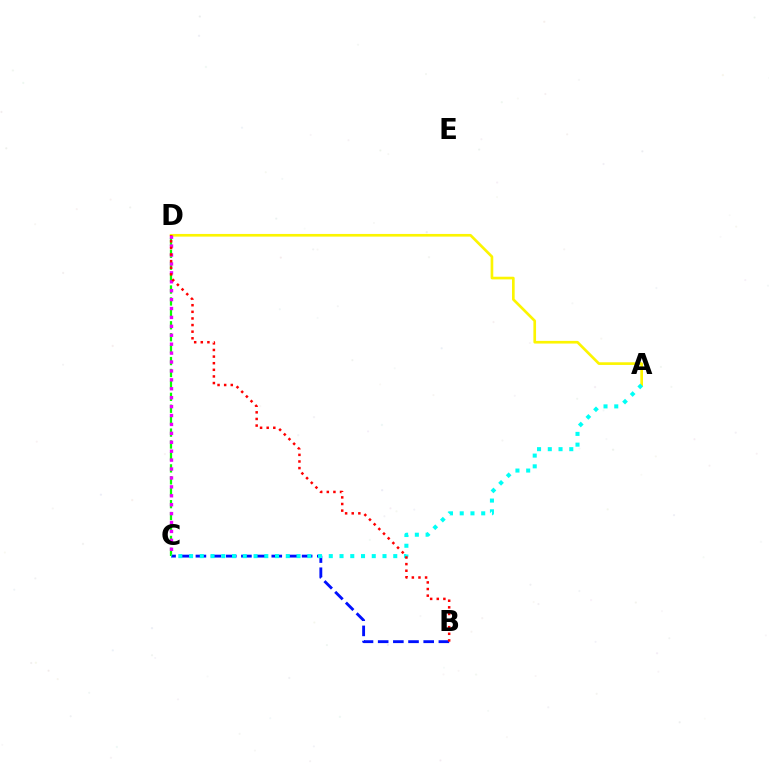{('A', 'D'): [{'color': '#fcf500', 'line_style': 'solid', 'thickness': 1.92}], ('B', 'C'): [{'color': '#0010ff', 'line_style': 'dashed', 'thickness': 2.06}], ('C', 'D'): [{'color': '#08ff00', 'line_style': 'dashed', 'thickness': 1.62}, {'color': '#ee00ff', 'line_style': 'dotted', 'thickness': 2.42}], ('A', 'C'): [{'color': '#00fff6', 'line_style': 'dotted', 'thickness': 2.92}], ('B', 'D'): [{'color': '#ff0000', 'line_style': 'dotted', 'thickness': 1.8}]}